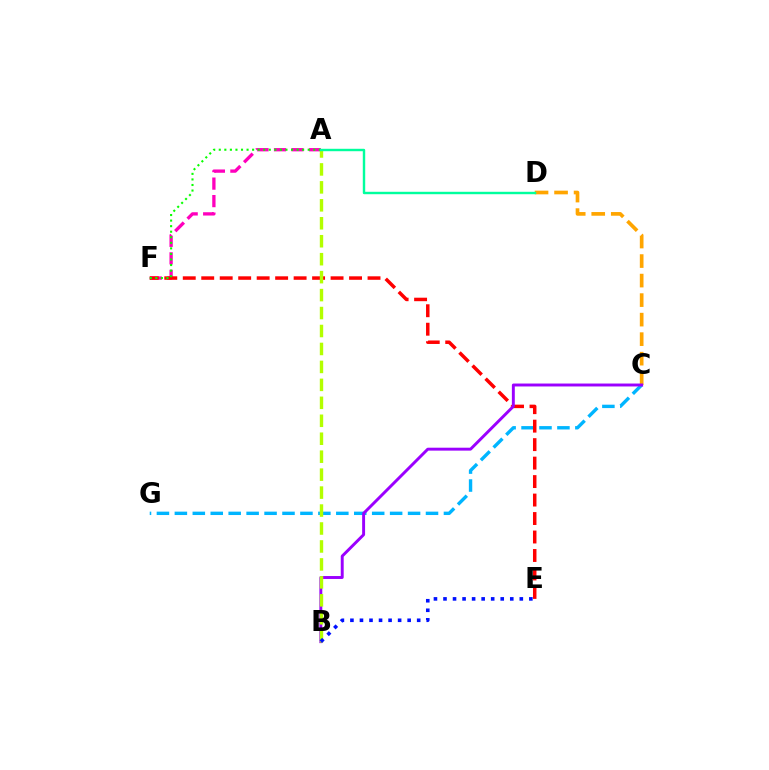{('C', 'D'): [{'color': '#ffa500', 'line_style': 'dashed', 'thickness': 2.65}], ('C', 'G'): [{'color': '#00b5ff', 'line_style': 'dashed', 'thickness': 2.44}], ('A', 'F'): [{'color': '#ff00bd', 'line_style': 'dashed', 'thickness': 2.38}, {'color': '#08ff00', 'line_style': 'dotted', 'thickness': 1.51}], ('E', 'F'): [{'color': '#ff0000', 'line_style': 'dashed', 'thickness': 2.51}], ('B', 'C'): [{'color': '#9b00ff', 'line_style': 'solid', 'thickness': 2.11}], ('A', 'B'): [{'color': '#b3ff00', 'line_style': 'dashed', 'thickness': 2.44}], ('A', 'D'): [{'color': '#00ff9d', 'line_style': 'solid', 'thickness': 1.74}], ('B', 'E'): [{'color': '#0010ff', 'line_style': 'dotted', 'thickness': 2.59}]}